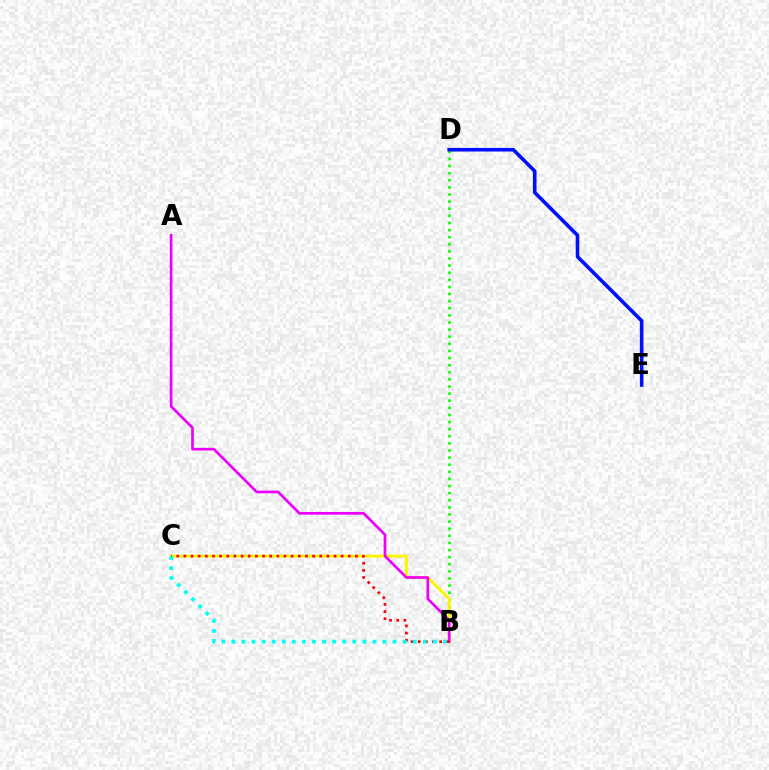{('B', 'D'): [{'color': '#08ff00', 'line_style': 'dotted', 'thickness': 1.93}], ('B', 'C'): [{'color': '#fcf500', 'line_style': 'solid', 'thickness': 2.11}, {'color': '#ff0000', 'line_style': 'dotted', 'thickness': 1.94}, {'color': '#00fff6', 'line_style': 'dotted', 'thickness': 2.74}], ('A', 'B'): [{'color': '#ee00ff', 'line_style': 'solid', 'thickness': 1.93}], ('D', 'E'): [{'color': '#0010ff', 'line_style': 'solid', 'thickness': 2.6}]}